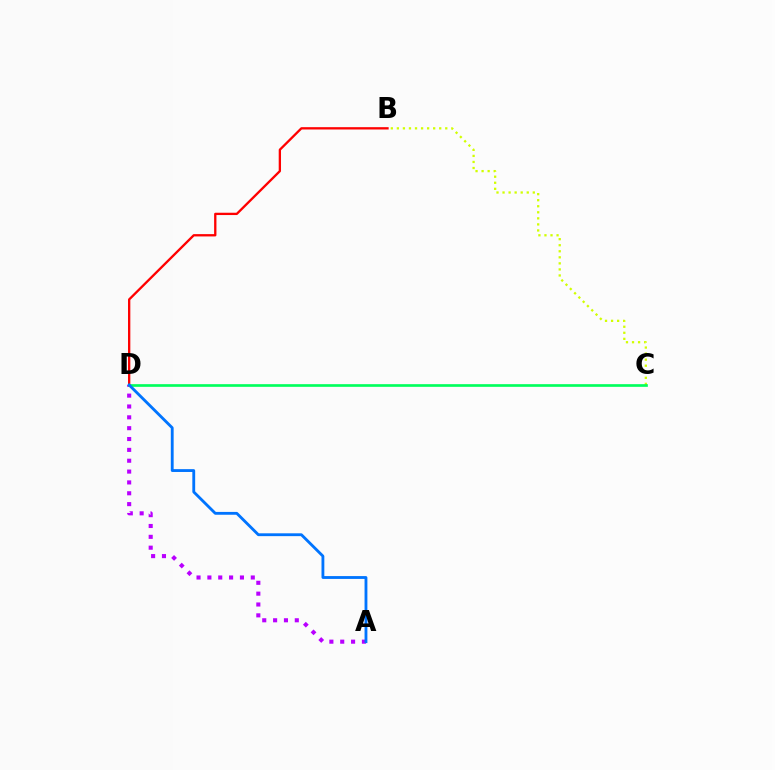{('B', 'C'): [{'color': '#d1ff00', 'line_style': 'dotted', 'thickness': 1.64}], ('A', 'D'): [{'color': '#b900ff', 'line_style': 'dotted', 'thickness': 2.95}, {'color': '#0074ff', 'line_style': 'solid', 'thickness': 2.04}], ('C', 'D'): [{'color': '#00ff5c', 'line_style': 'solid', 'thickness': 1.92}], ('B', 'D'): [{'color': '#ff0000', 'line_style': 'solid', 'thickness': 1.66}]}